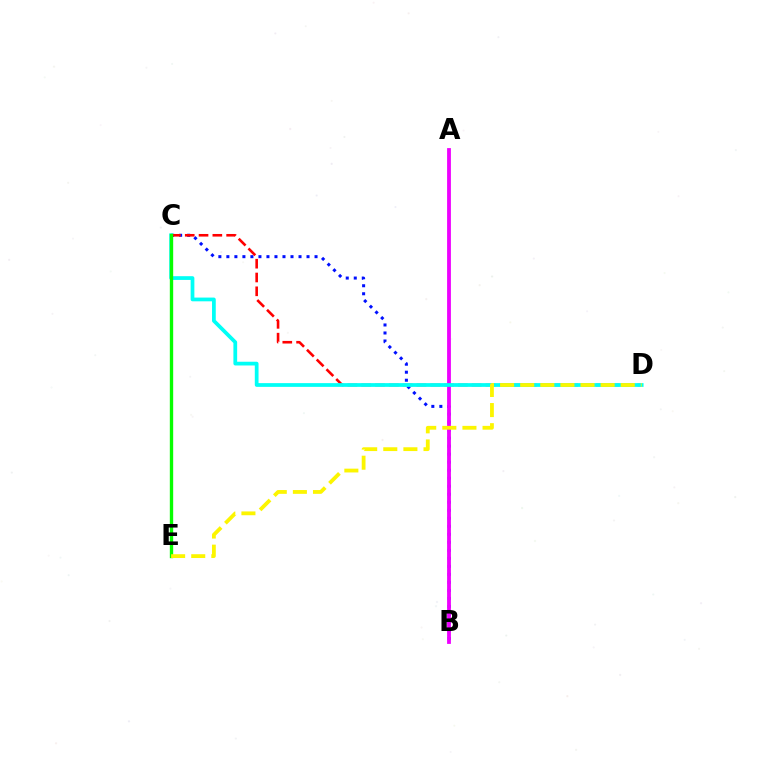{('B', 'C'): [{'color': '#0010ff', 'line_style': 'dotted', 'thickness': 2.18}], ('A', 'B'): [{'color': '#ee00ff', 'line_style': 'solid', 'thickness': 2.74}], ('C', 'D'): [{'color': '#ff0000', 'line_style': 'dashed', 'thickness': 1.88}, {'color': '#00fff6', 'line_style': 'solid', 'thickness': 2.69}], ('C', 'E'): [{'color': '#08ff00', 'line_style': 'solid', 'thickness': 2.42}], ('D', 'E'): [{'color': '#fcf500', 'line_style': 'dashed', 'thickness': 2.73}]}